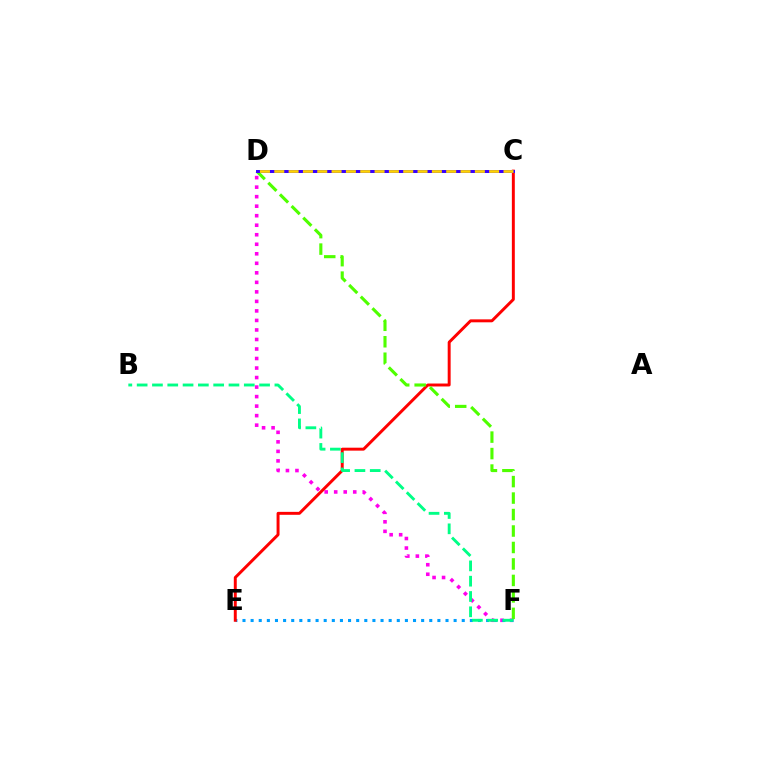{('D', 'F'): [{'color': '#ff00ed', 'line_style': 'dotted', 'thickness': 2.59}, {'color': '#4fff00', 'line_style': 'dashed', 'thickness': 2.24}], ('E', 'F'): [{'color': '#009eff', 'line_style': 'dotted', 'thickness': 2.21}], ('C', 'E'): [{'color': '#ff0000', 'line_style': 'solid', 'thickness': 2.12}], ('C', 'D'): [{'color': '#3700ff', 'line_style': 'solid', 'thickness': 2.14}, {'color': '#ffd500', 'line_style': 'dashed', 'thickness': 1.95}], ('B', 'F'): [{'color': '#00ff86', 'line_style': 'dashed', 'thickness': 2.08}]}